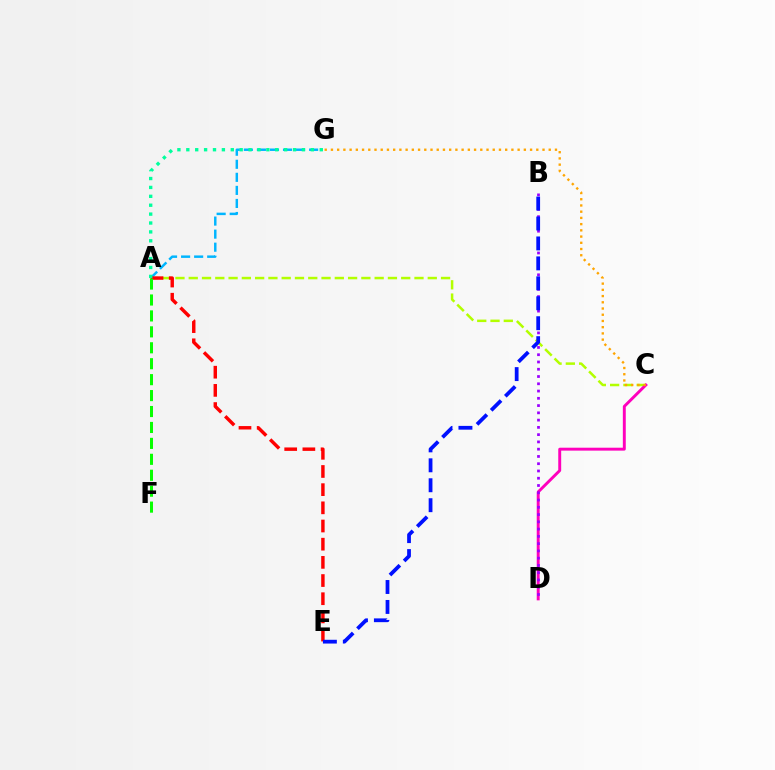{('A', 'C'): [{'color': '#b3ff00', 'line_style': 'dashed', 'thickness': 1.8}], ('A', 'G'): [{'color': '#00b5ff', 'line_style': 'dashed', 'thickness': 1.77}, {'color': '#00ff9d', 'line_style': 'dotted', 'thickness': 2.42}], ('A', 'E'): [{'color': '#ff0000', 'line_style': 'dashed', 'thickness': 2.47}], ('C', 'D'): [{'color': '#ff00bd', 'line_style': 'solid', 'thickness': 2.1}], ('A', 'F'): [{'color': '#08ff00', 'line_style': 'dashed', 'thickness': 2.16}], ('B', 'D'): [{'color': '#9b00ff', 'line_style': 'dotted', 'thickness': 1.97}], ('C', 'G'): [{'color': '#ffa500', 'line_style': 'dotted', 'thickness': 1.69}], ('B', 'E'): [{'color': '#0010ff', 'line_style': 'dashed', 'thickness': 2.71}]}